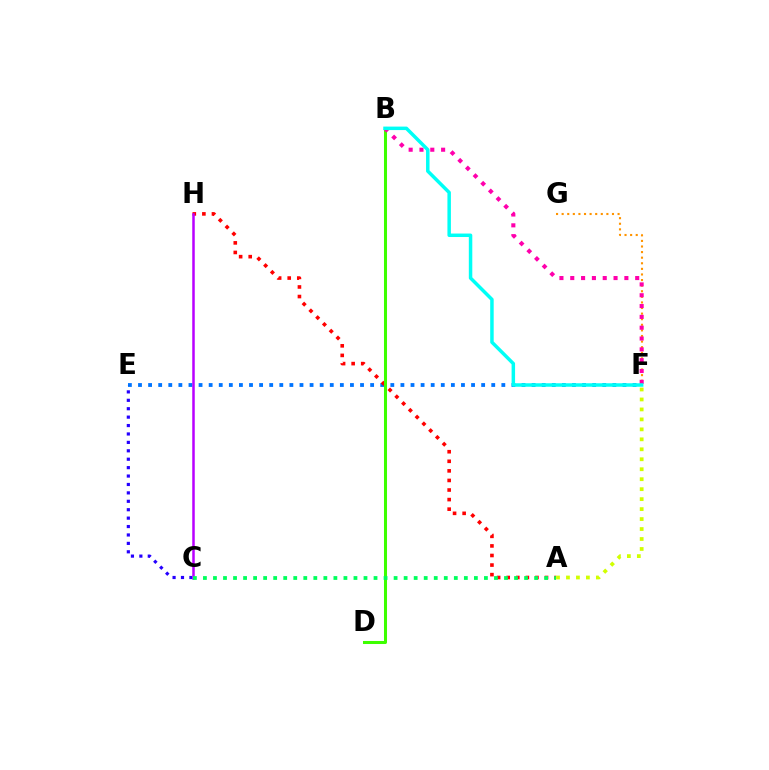{('E', 'F'): [{'color': '#0074ff', 'line_style': 'dotted', 'thickness': 2.74}], ('A', 'H'): [{'color': '#ff0000', 'line_style': 'dotted', 'thickness': 2.6}], ('B', 'D'): [{'color': '#3dff00', 'line_style': 'solid', 'thickness': 2.18}], ('F', 'G'): [{'color': '#ff9400', 'line_style': 'dotted', 'thickness': 1.52}], ('B', 'F'): [{'color': '#ff00ac', 'line_style': 'dotted', 'thickness': 2.94}, {'color': '#00fff6', 'line_style': 'solid', 'thickness': 2.51}], ('C', 'E'): [{'color': '#2500ff', 'line_style': 'dotted', 'thickness': 2.29}], ('C', 'H'): [{'color': '#b900ff', 'line_style': 'solid', 'thickness': 1.81}], ('A', 'F'): [{'color': '#d1ff00', 'line_style': 'dotted', 'thickness': 2.71}], ('A', 'C'): [{'color': '#00ff5c', 'line_style': 'dotted', 'thickness': 2.73}]}